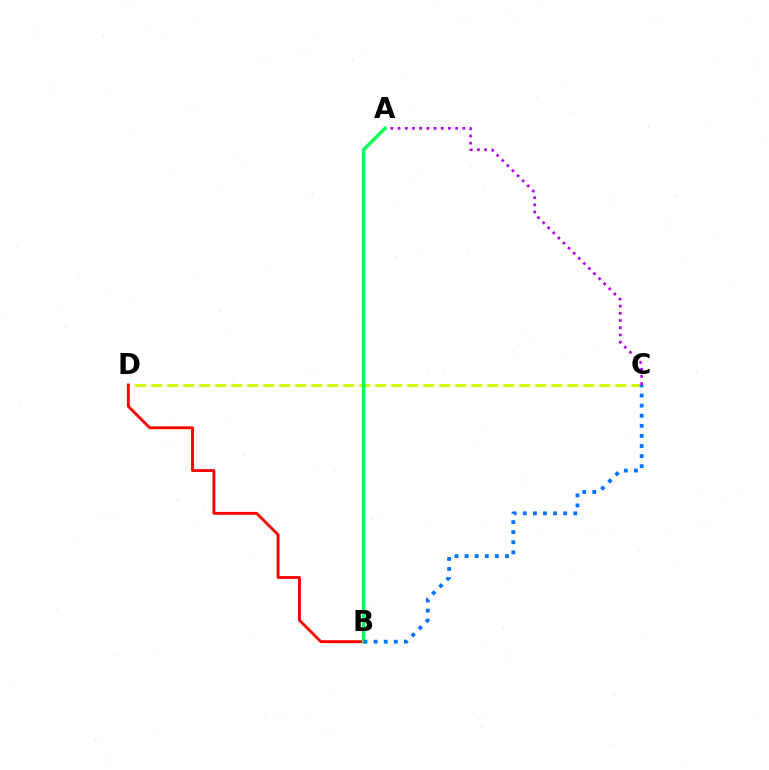{('C', 'D'): [{'color': '#d1ff00', 'line_style': 'dashed', 'thickness': 2.18}], ('B', 'D'): [{'color': '#ff0000', 'line_style': 'solid', 'thickness': 2.07}], ('A', 'C'): [{'color': '#b900ff', 'line_style': 'dotted', 'thickness': 1.96}], ('A', 'B'): [{'color': '#00ff5c', 'line_style': 'solid', 'thickness': 2.46}], ('B', 'C'): [{'color': '#0074ff', 'line_style': 'dotted', 'thickness': 2.74}]}